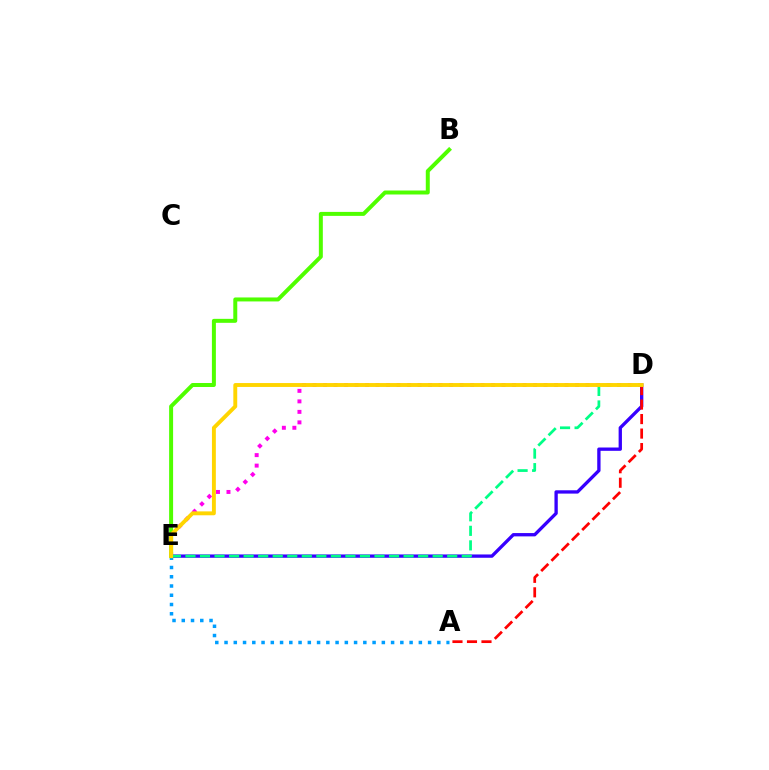{('A', 'E'): [{'color': '#009eff', 'line_style': 'dotted', 'thickness': 2.51}], ('D', 'E'): [{'color': '#3700ff', 'line_style': 'solid', 'thickness': 2.39}, {'color': '#ff00ed', 'line_style': 'dotted', 'thickness': 2.85}, {'color': '#00ff86', 'line_style': 'dashed', 'thickness': 1.98}, {'color': '#ffd500', 'line_style': 'solid', 'thickness': 2.81}], ('A', 'D'): [{'color': '#ff0000', 'line_style': 'dashed', 'thickness': 1.97}], ('B', 'E'): [{'color': '#4fff00', 'line_style': 'solid', 'thickness': 2.86}]}